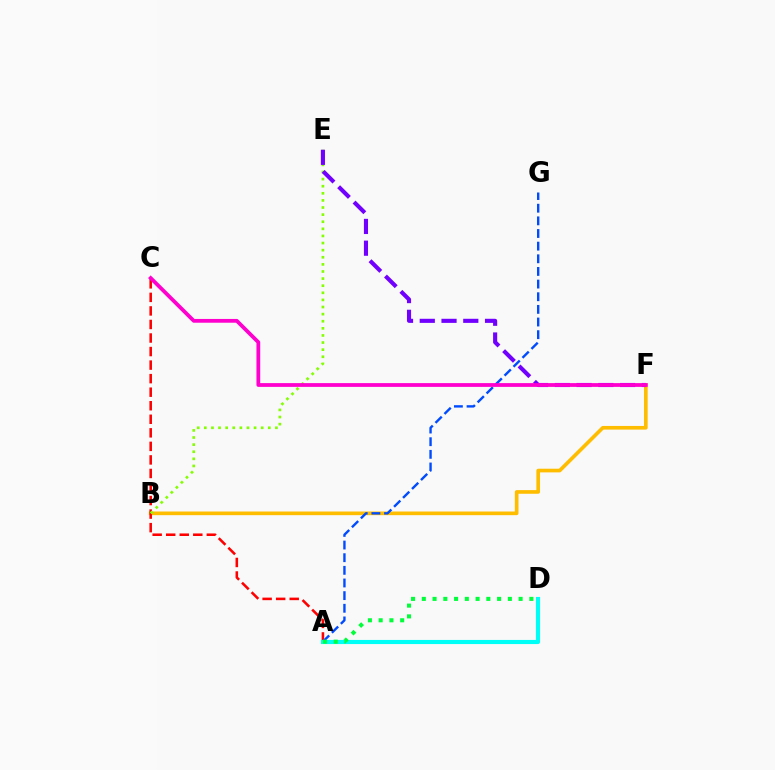{('B', 'F'): [{'color': '#ffbd00', 'line_style': 'solid', 'thickness': 2.63}], ('A', 'C'): [{'color': '#ff0000', 'line_style': 'dashed', 'thickness': 1.84}], ('B', 'E'): [{'color': '#84ff00', 'line_style': 'dotted', 'thickness': 1.93}], ('A', 'G'): [{'color': '#004bff', 'line_style': 'dashed', 'thickness': 1.72}], ('E', 'F'): [{'color': '#7200ff', 'line_style': 'dashed', 'thickness': 2.96}], ('A', 'D'): [{'color': '#00fff6', 'line_style': 'solid', 'thickness': 2.97}, {'color': '#00ff39', 'line_style': 'dotted', 'thickness': 2.92}], ('C', 'F'): [{'color': '#ff00cf', 'line_style': 'solid', 'thickness': 2.72}]}